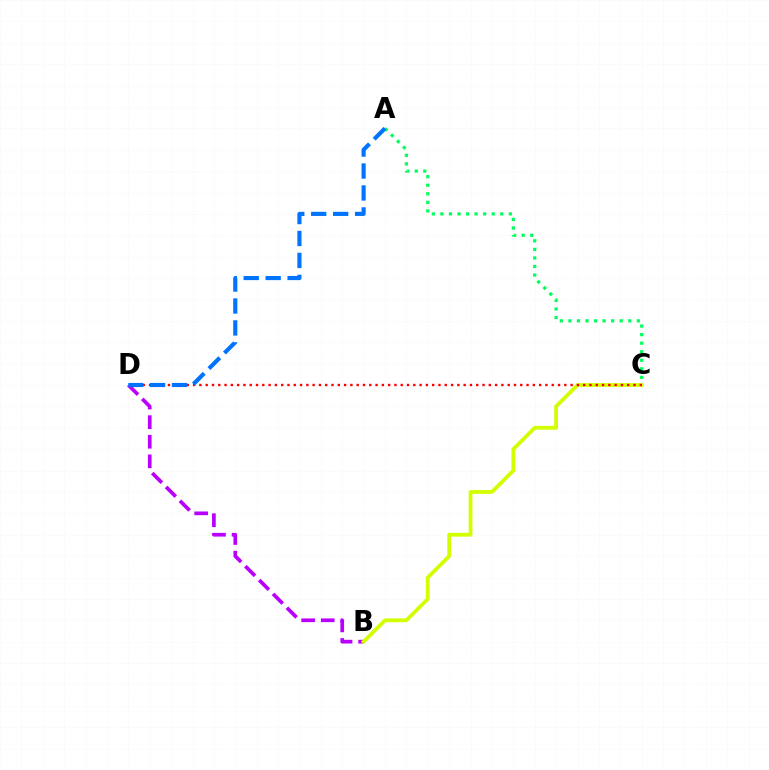{('B', 'D'): [{'color': '#b900ff', 'line_style': 'dashed', 'thickness': 2.66}], ('A', 'C'): [{'color': '#00ff5c', 'line_style': 'dotted', 'thickness': 2.32}], ('B', 'C'): [{'color': '#d1ff00', 'line_style': 'solid', 'thickness': 2.73}], ('C', 'D'): [{'color': '#ff0000', 'line_style': 'dotted', 'thickness': 1.71}], ('A', 'D'): [{'color': '#0074ff', 'line_style': 'dashed', 'thickness': 2.98}]}